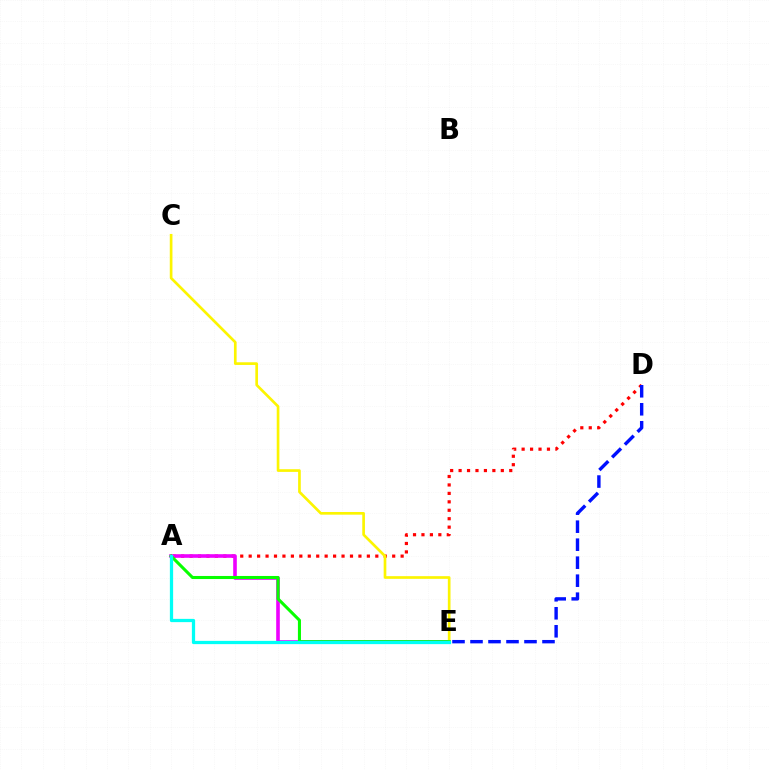{('A', 'D'): [{'color': '#ff0000', 'line_style': 'dotted', 'thickness': 2.29}], ('A', 'E'): [{'color': '#ee00ff', 'line_style': 'solid', 'thickness': 2.6}, {'color': '#08ff00', 'line_style': 'solid', 'thickness': 2.2}, {'color': '#00fff6', 'line_style': 'solid', 'thickness': 2.34}], ('C', 'E'): [{'color': '#fcf500', 'line_style': 'solid', 'thickness': 1.92}], ('D', 'E'): [{'color': '#0010ff', 'line_style': 'dashed', 'thickness': 2.45}]}